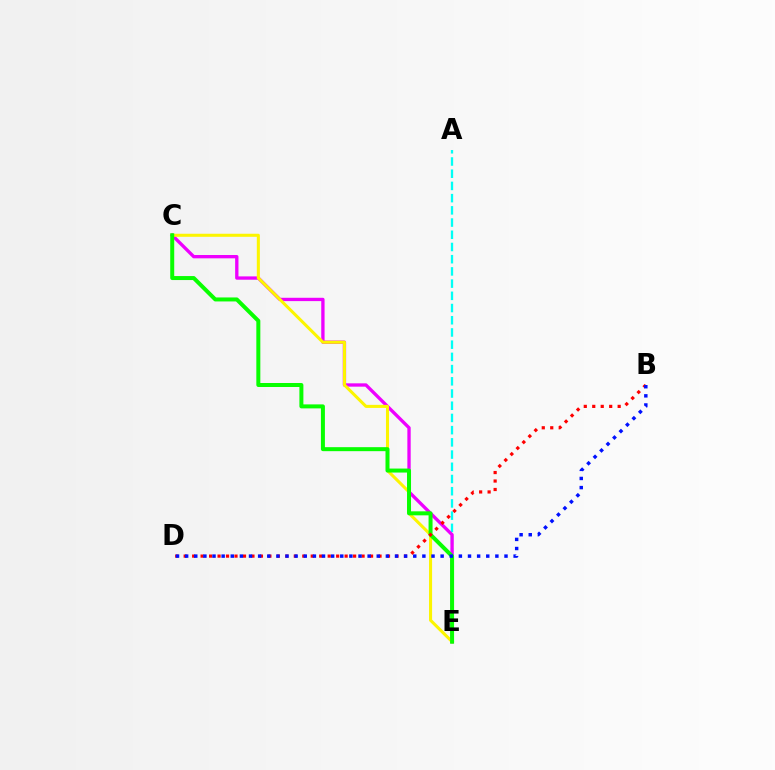{('A', 'E'): [{'color': '#00fff6', 'line_style': 'dashed', 'thickness': 1.66}], ('C', 'E'): [{'color': '#ee00ff', 'line_style': 'solid', 'thickness': 2.4}, {'color': '#fcf500', 'line_style': 'solid', 'thickness': 2.2}, {'color': '#08ff00', 'line_style': 'solid', 'thickness': 2.88}], ('B', 'D'): [{'color': '#ff0000', 'line_style': 'dotted', 'thickness': 2.3}, {'color': '#0010ff', 'line_style': 'dotted', 'thickness': 2.48}]}